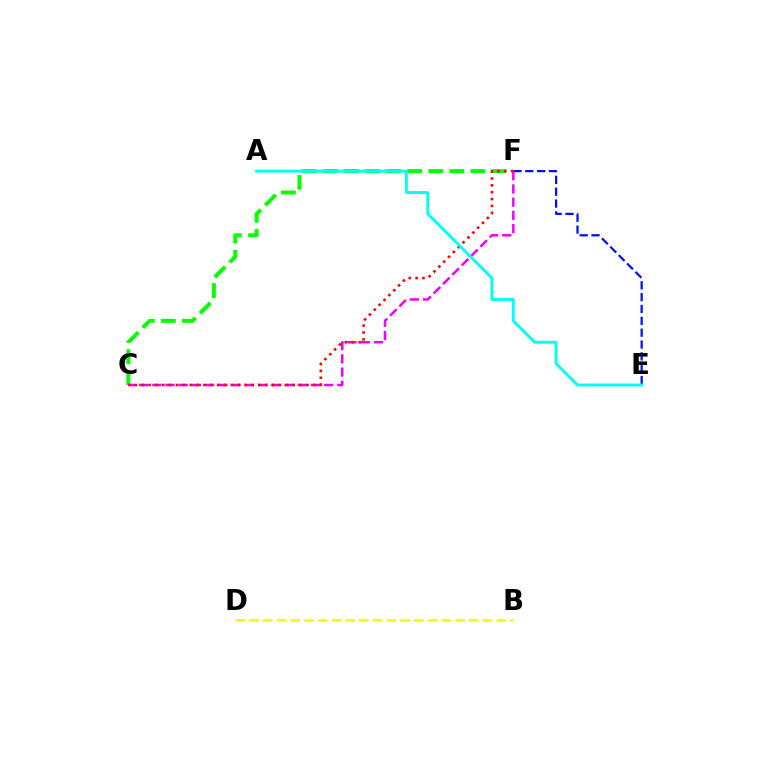{('E', 'F'): [{'color': '#0010ff', 'line_style': 'dashed', 'thickness': 1.61}], ('C', 'F'): [{'color': '#08ff00', 'line_style': 'dashed', 'thickness': 2.86}, {'color': '#ee00ff', 'line_style': 'dashed', 'thickness': 1.8}, {'color': '#ff0000', 'line_style': 'dotted', 'thickness': 1.87}], ('B', 'D'): [{'color': '#fcf500', 'line_style': 'dashed', 'thickness': 1.87}], ('A', 'E'): [{'color': '#00fff6', 'line_style': 'solid', 'thickness': 2.08}]}